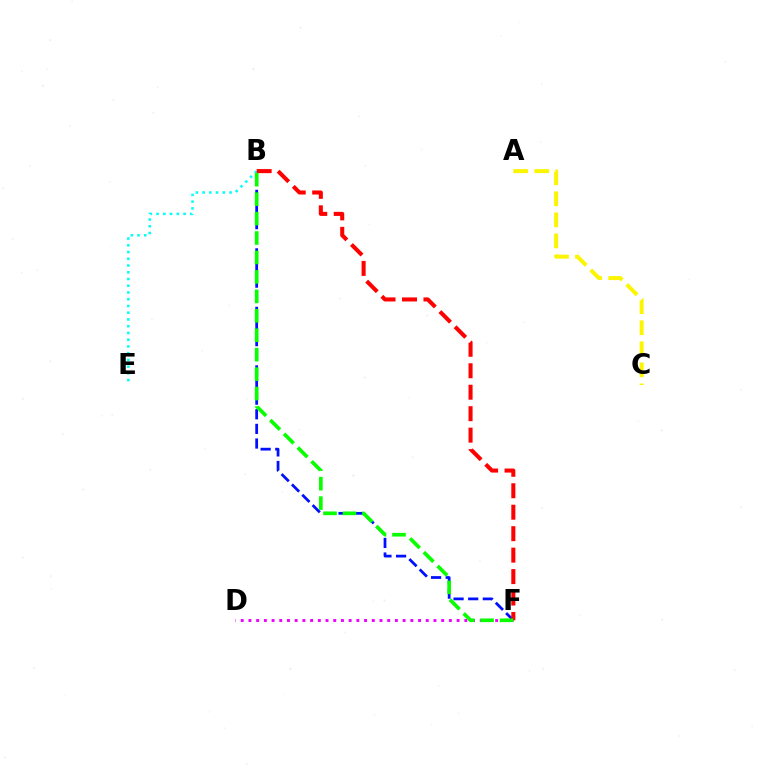{('D', 'F'): [{'color': '#ee00ff', 'line_style': 'dotted', 'thickness': 2.09}], ('B', 'E'): [{'color': '#00fff6', 'line_style': 'dotted', 'thickness': 1.83}], ('A', 'C'): [{'color': '#fcf500', 'line_style': 'dashed', 'thickness': 2.86}], ('B', 'F'): [{'color': '#0010ff', 'line_style': 'dashed', 'thickness': 1.99}, {'color': '#ff0000', 'line_style': 'dashed', 'thickness': 2.92}, {'color': '#08ff00', 'line_style': 'dashed', 'thickness': 2.64}]}